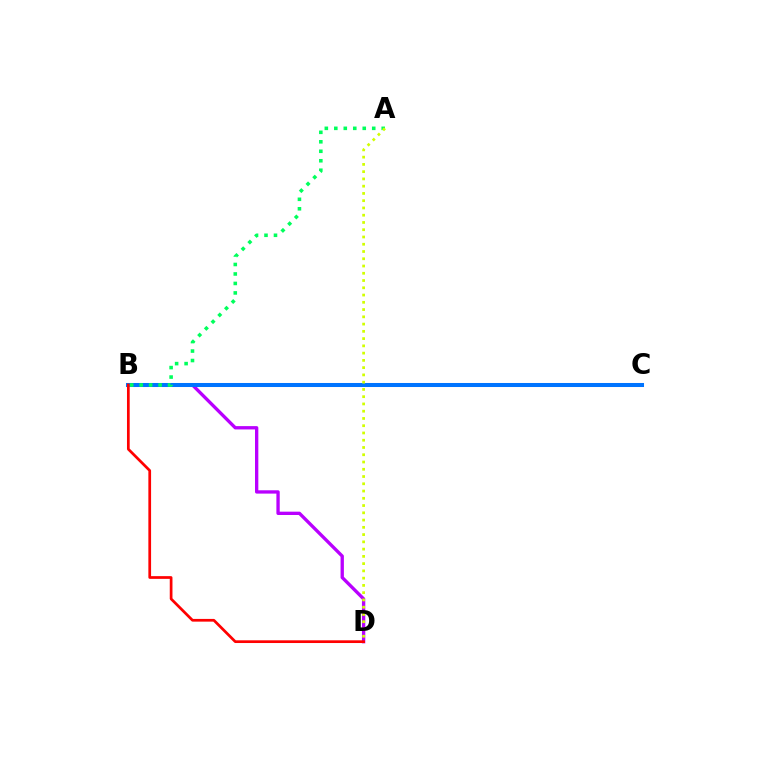{('B', 'D'): [{'color': '#b900ff', 'line_style': 'solid', 'thickness': 2.4}, {'color': '#ff0000', 'line_style': 'solid', 'thickness': 1.96}], ('B', 'C'): [{'color': '#0074ff', 'line_style': 'solid', 'thickness': 2.9}], ('A', 'B'): [{'color': '#00ff5c', 'line_style': 'dotted', 'thickness': 2.58}], ('A', 'D'): [{'color': '#d1ff00', 'line_style': 'dotted', 'thickness': 1.97}]}